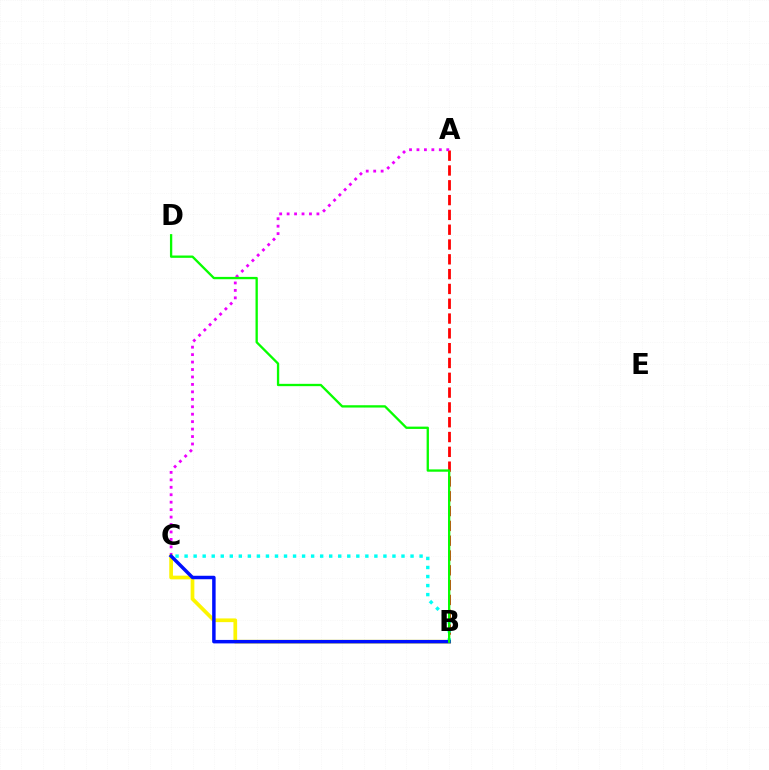{('A', 'B'): [{'color': '#ff0000', 'line_style': 'dashed', 'thickness': 2.01}], ('A', 'C'): [{'color': '#ee00ff', 'line_style': 'dotted', 'thickness': 2.02}], ('B', 'C'): [{'color': '#fcf500', 'line_style': 'solid', 'thickness': 2.67}, {'color': '#00fff6', 'line_style': 'dotted', 'thickness': 2.46}, {'color': '#0010ff', 'line_style': 'solid', 'thickness': 2.5}], ('B', 'D'): [{'color': '#08ff00', 'line_style': 'solid', 'thickness': 1.67}]}